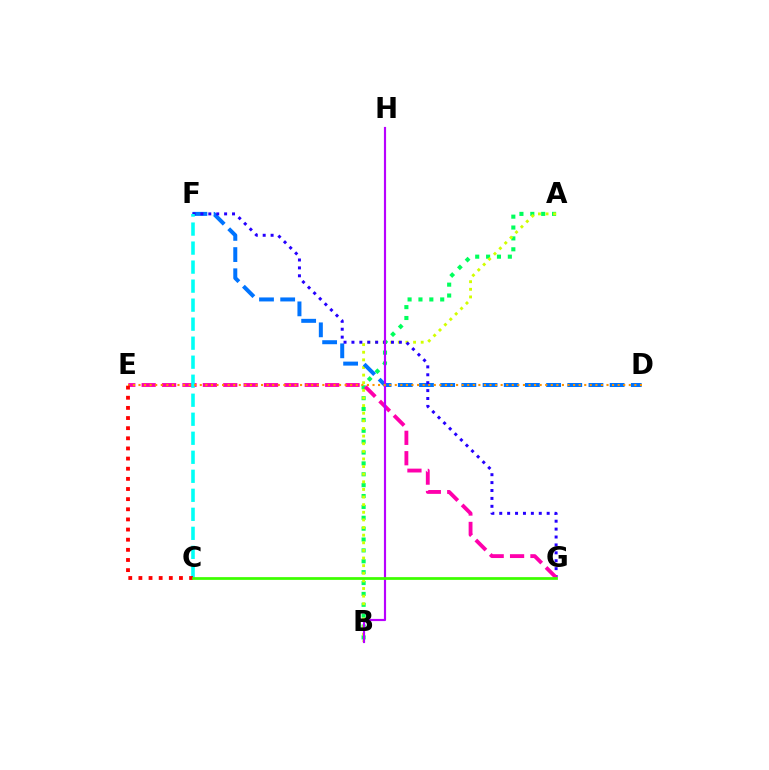{('A', 'B'): [{'color': '#00ff5c', 'line_style': 'dotted', 'thickness': 2.95}, {'color': '#d1ff00', 'line_style': 'dotted', 'thickness': 2.07}], ('D', 'F'): [{'color': '#0074ff', 'line_style': 'dashed', 'thickness': 2.88}], ('F', 'G'): [{'color': '#2500ff', 'line_style': 'dotted', 'thickness': 2.15}], ('E', 'G'): [{'color': '#ff00ac', 'line_style': 'dashed', 'thickness': 2.77}], ('B', 'H'): [{'color': '#b900ff', 'line_style': 'solid', 'thickness': 1.56}], ('C', 'F'): [{'color': '#00fff6', 'line_style': 'dashed', 'thickness': 2.58}], ('D', 'E'): [{'color': '#ff9400', 'line_style': 'dotted', 'thickness': 1.51}], ('C', 'E'): [{'color': '#ff0000', 'line_style': 'dotted', 'thickness': 2.75}], ('C', 'G'): [{'color': '#3dff00', 'line_style': 'solid', 'thickness': 1.98}]}